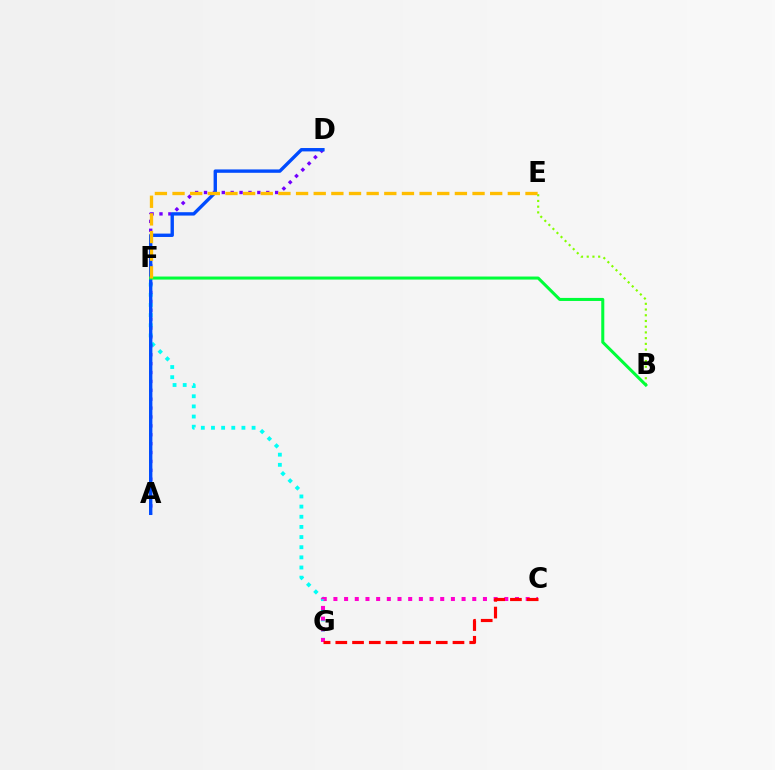{('B', 'E'): [{'color': '#84ff00', 'line_style': 'dotted', 'thickness': 1.55}], ('F', 'G'): [{'color': '#00fff6', 'line_style': 'dotted', 'thickness': 2.76}], ('C', 'G'): [{'color': '#ff00cf', 'line_style': 'dotted', 'thickness': 2.9}, {'color': '#ff0000', 'line_style': 'dashed', 'thickness': 2.27}], ('A', 'D'): [{'color': '#7200ff', 'line_style': 'dotted', 'thickness': 2.42}, {'color': '#004bff', 'line_style': 'solid', 'thickness': 2.43}], ('B', 'F'): [{'color': '#00ff39', 'line_style': 'solid', 'thickness': 2.19}], ('E', 'F'): [{'color': '#ffbd00', 'line_style': 'dashed', 'thickness': 2.4}]}